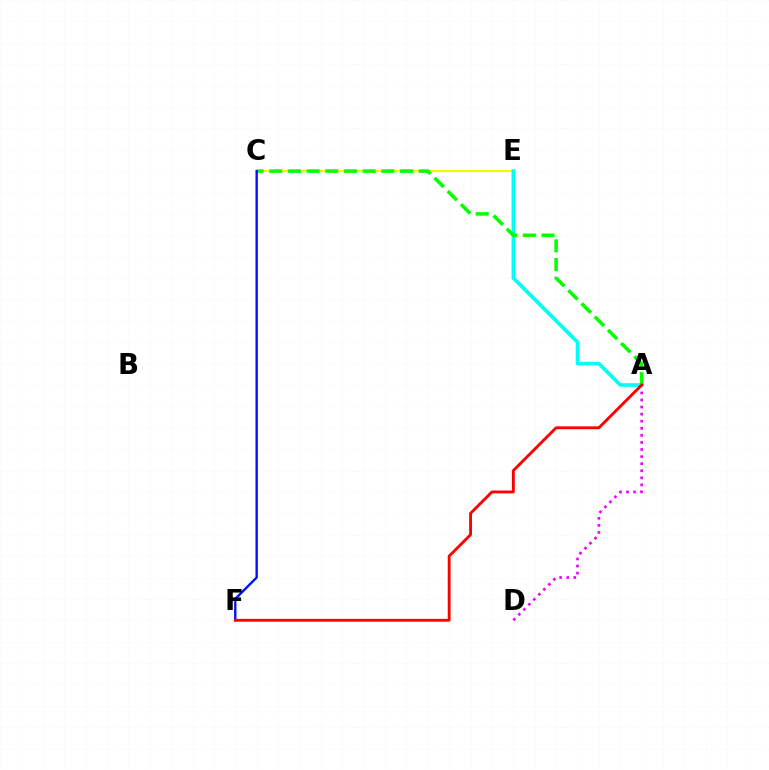{('C', 'E'): [{'color': '#fcf500', 'line_style': 'solid', 'thickness': 1.56}], ('A', 'D'): [{'color': '#ee00ff', 'line_style': 'dotted', 'thickness': 1.92}], ('A', 'E'): [{'color': '#00fff6', 'line_style': 'solid', 'thickness': 2.61}], ('A', 'C'): [{'color': '#08ff00', 'line_style': 'dashed', 'thickness': 2.54}], ('C', 'F'): [{'color': '#0010ff', 'line_style': 'solid', 'thickness': 1.71}], ('A', 'F'): [{'color': '#ff0000', 'line_style': 'solid', 'thickness': 2.06}]}